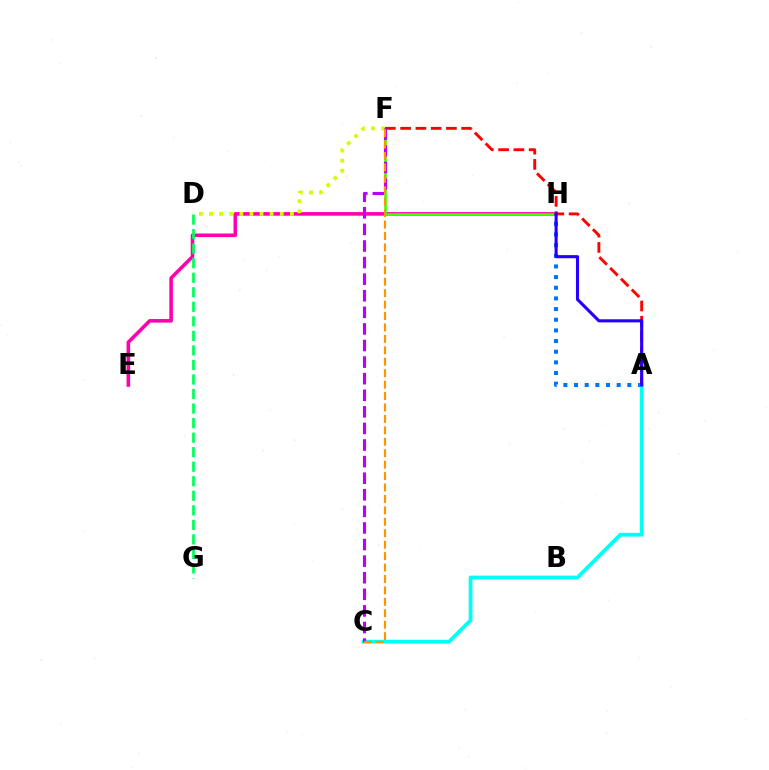{('E', 'H'): [{'color': '#ff00ac', 'line_style': 'solid', 'thickness': 2.58}], ('F', 'H'): [{'color': '#3dff00', 'line_style': 'solid', 'thickness': 1.86}], ('D', 'F'): [{'color': '#d1ff00', 'line_style': 'dotted', 'thickness': 2.75}], ('A', 'H'): [{'color': '#0074ff', 'line_style': 'dotted', 'thickness': 2.9}, {'color': '#2500ff', 'line_style': 'solid', 'thickness': 2.23}], ('A', 'C'): [{'color': '#00fff6', 'line_style': 'solid', 'thickness': 2.72}], ('D', 'G'): [{'color': '#00ff5c', 'line_style': 'dashed', 'thickness': 1.97}], ('A', 'F'): [{'color': '#ff0000', 'line_style': 'dashed', 'thickness': 2.07}], ('C', 'F'): [{'color': '#b900ff', 'line_style': 'dashed', 'thickness': 2.25}, {'color': '#ff9400', 'line_style': 'dashed', 'thickness': 1.55}]}